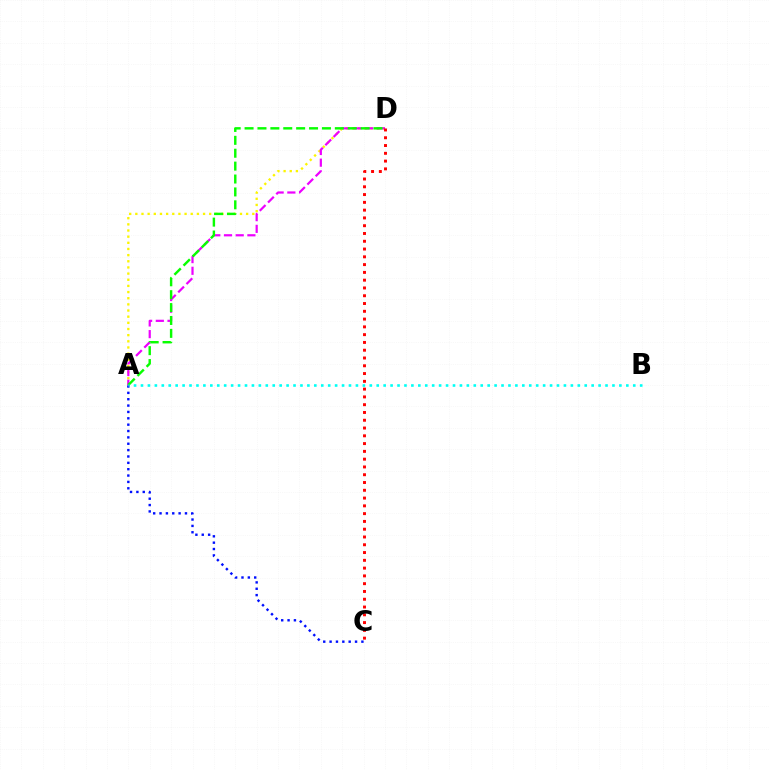{('A', 'D'): [{'color': '#fcf500', 'line_style': 'dotted', 'thickness': 1.67}, {'color': '#ee00ff', 'line_style': 'dashed', 'thickness': 1.59}, {'color': '#08ff00', 'line_style': 'dashed', 'thickness': 1.75}], ('A', 'C'): [{'color': '#0010ff', 'line_style': 'dotted', 'thickness': 1.73}], ('C', 'D'): [{'color': '#ff0000', 'line_style': 'dotted', 'thickness': 2.11}], ('A', 'B'): [{'color': '#00fff6', 'line_style': 'dotted', 'thickness': 1.88}]}